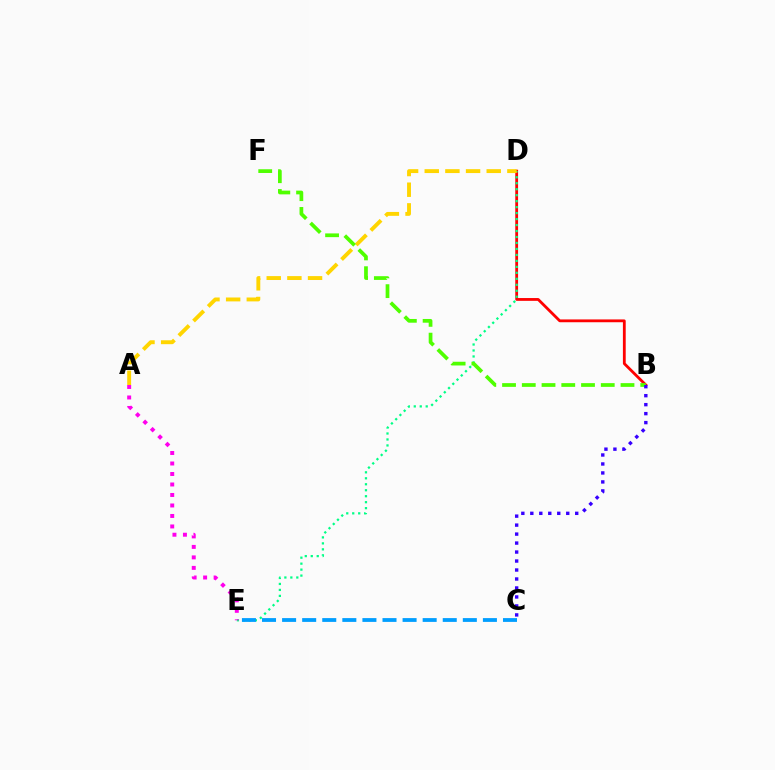{('B', 'D'): [{'color': '#ff0000', 'line_style': 'solid', 'thickness': 2.02}], ('D', 'E'): [{'color': '#00ff86', 'line_style': 'dotted', 'thickness': 1.62}], ('C', 'E'): [{'color': '#009eff', 'line_style': 'dashed', 'thickness': 2.73}], ('A', 'D'): [{'color': '#ffd500', 'line_style': 'dashed', 'thickness': 2.81}], ('A', 'E'): [{'color': '#ff00ed', 'line_style': 'dotted', 'thickness': 2.85}], ('B', 'F'): [{'color': '#4fff00', 'line_style': 'dashed', 'thickness': 2.68}], ('B', 'C'): [{'color': '#3700ff', 'line_style': 'dotted', 'thickness': 2.44}]}